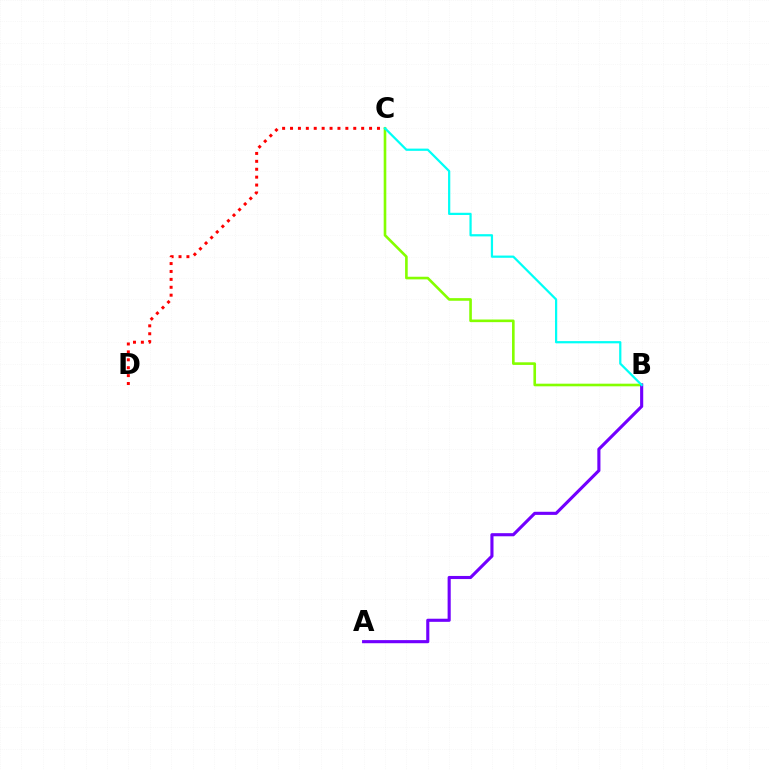{('B', 'C'): [{'color': '#84ff00', 'line_style': 'solid', 'thickness': 1.89}, {'color': '#00fff6', 'line_style': 'solid', 'thickness': 1.61}], ('A', 'B'): [{'color': '#7200ff', 'line_style': 'solid', 'thickness': 2.24}], ('C', 'D'): [{'color': '#ff0000', 'line_style': 'dotted', 'thickness': 2.15}]}